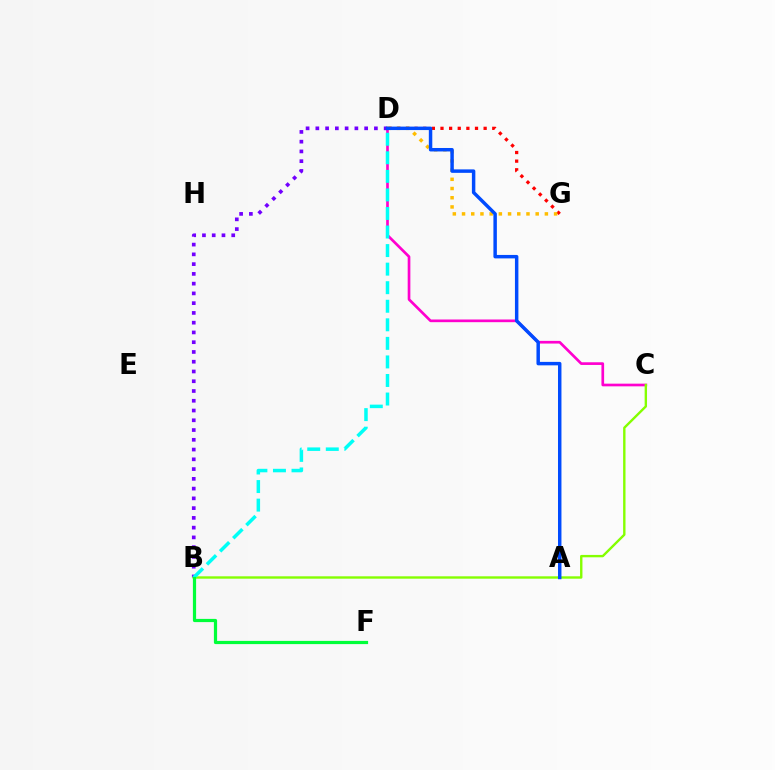{('C', 'D'): [{'color': '#ff00cf', 'line_style': 'solid', 'thickness': 1.93}], ('B', 'D'): [{'color': '#7200ff', 'line_style': 'dotted', 'thickness': 2.65}, {'color': '#00fff6', 'line_style': 'dashed', 'thickness': 2.52}], ('D', 'G'): [{'color': '#ff0000', 'line_style': 'dotted', 'thickness': 2.34}, {'color': '#ffbd00', 'line_style': 'dotted', 'thickness': 2.5}], ('B', 'C'): [{'color': '#84ff00', 'line_style': 'solid', 'thickness': 1.71}], ('A', 'D'): [{'color': '#004bff', 'line_style': 'solid', 'thickness': 2.49}], ('B', 'F'): [{'color': '#00ff39', 'line_style': 'solid', 'thickness': 2.31}]}